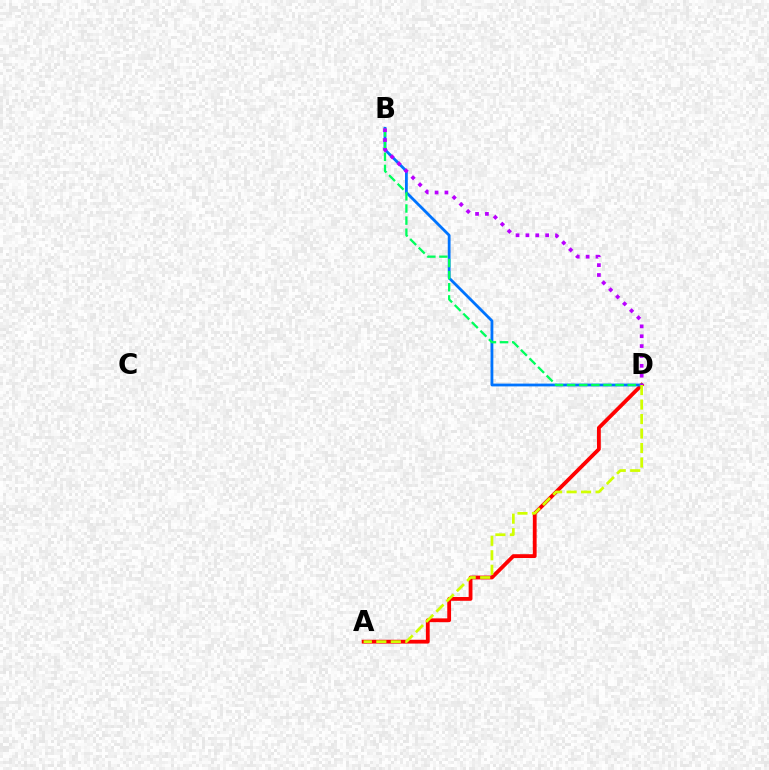{('A', 'D'): [{'color': '#ff0000', 'line_style': 'solid', 'thickness': 2.74}, {'color': '#d1ff00', 'line_style': 'dashed', 'thickness': 1.97}], ('B', 'D'): [{'color': '#0074ff', 'line_style': 'solid', 'thickness': 2.01}, {'color': '#00ff5c', 'line_style': 'dashed', 'thickness': 1.65}, {'color': '#b900ff', 'line_style': 'dotted', 'thickness': 2.68}]}